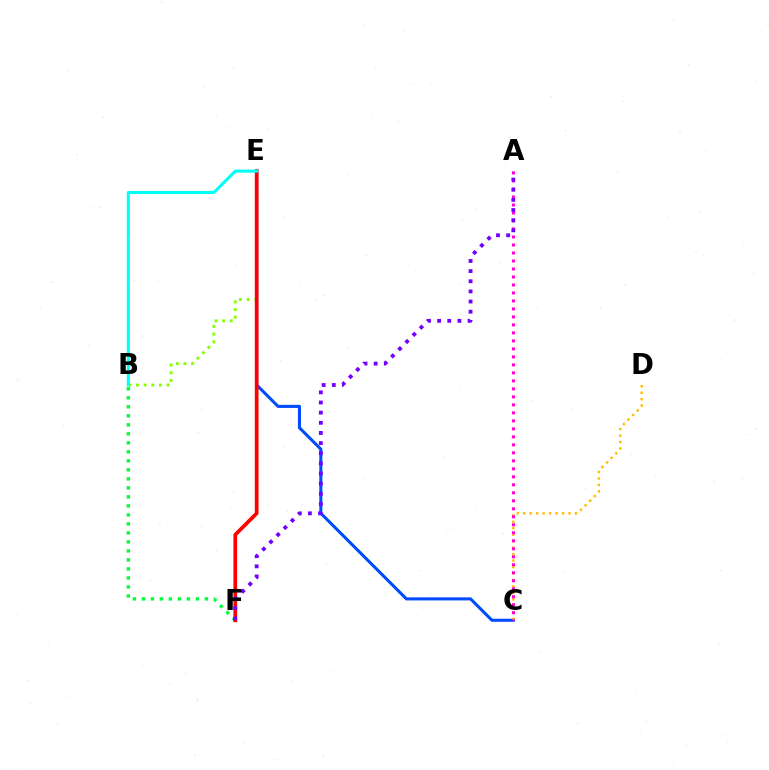{('B', 'E'): [{'color': '#84ff00', 'line_style': 'dotted', 'thickness': 2.08}, {'color': '#00fff6', 'line_style': 'solid', 'thickness': 2.22}], ('C', 'E'): [{'color': '#004bff', 'line_style': 'solid', 'thickness': 2.21}], ('B', 'F'): [{'color': '#00ff39', 'line_style': 'dotted', 'thickness': 2.45}], ('E', 'F'): [{'color': '#ff0000', 'line_style': 'solid', 'thickness': 2.67}], ('C', 'D'): [{'color': '#ffbd00', 'line_style': 'dotted', 'thickness': 1.76}], ('A', 'C'): [{'color': '#ff00cf', 'line_style': 'dotted', 'thickness': 2.17}], ('A', 'F'): [{'color': '#7200ff', 'line_style': 'dotted', 'thickness': 2.76}]}